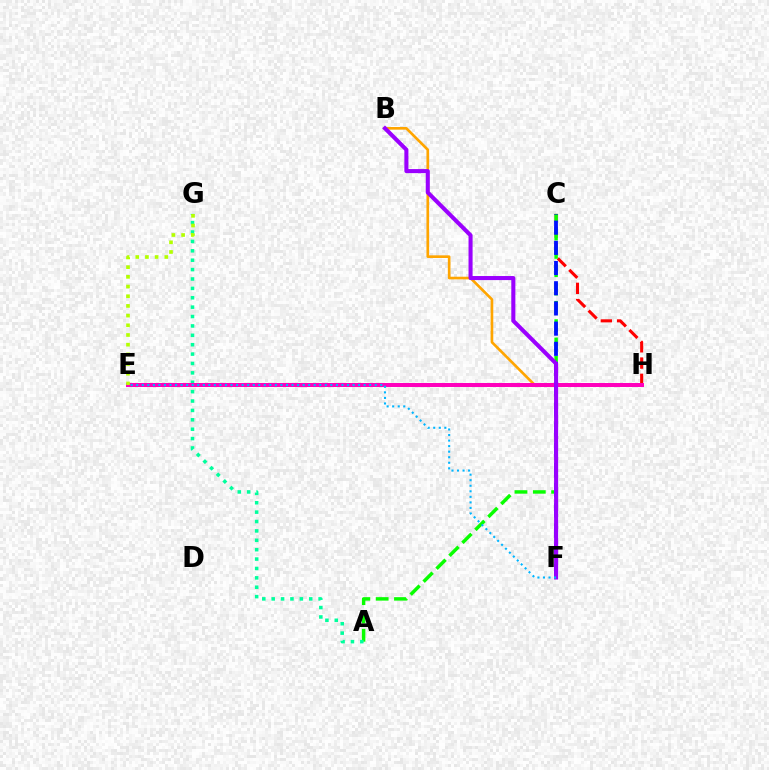{('C', 'H'): [{'color': '#ff0000', 'line_style': 'dashed', 'thickness': 2.21}], ('A', 'C'): [{'color': '#08ff00', 'line_style': 'dashed', 'thickness': 2.49}], ('B', 'F'): [{'color': '#ffa500', 'line_style': 'solid', 'thickness': 1.91}, {'color': '#9b00ff', 'line_style': 'solid', 'thickness': 2.92}], ('A', 'G'): [{'color': '#00ff9d', 'line_style': 'dotted', 'thickness': 2.55}], ('E', 'H'): [{'color': '#ff00bd', 'line_style': 'solid', 'thickness': 2.87}], ('E', 'G'): [{'color': '#b3ff00', 'line_style': 'dotted', 'thickness': 2.63}], ('C', 'F'): [{'color': '#0010ff', 'line_style': 'dashed', 'thickness': 2.74}], ('E', 'F'): [{'color': '#00b5ff', 'line_style': 'dotted', 'thickness': 1.51}]}